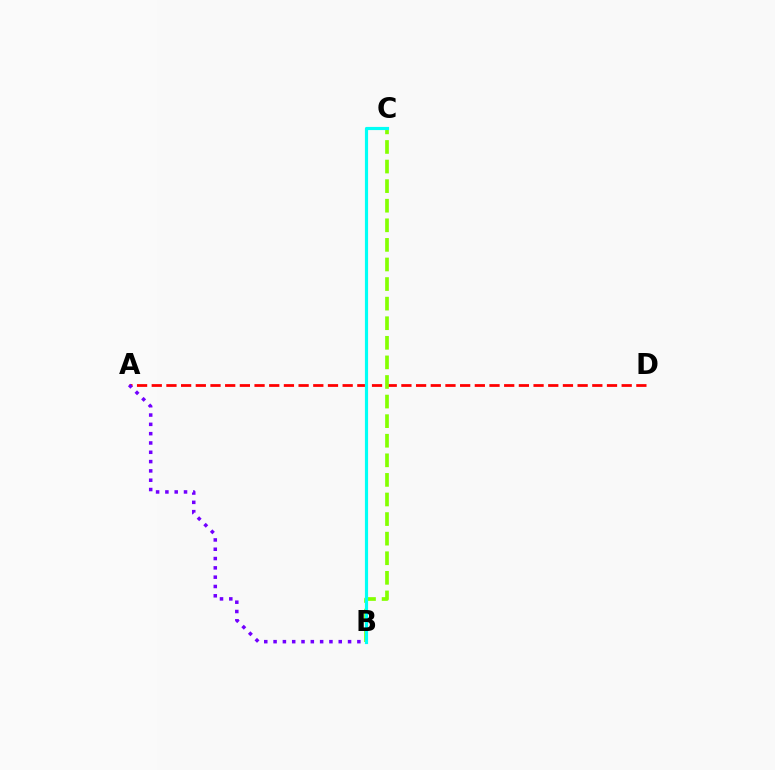{('A', 'D'): [{'color': '#ff0000', 'line_style': 'dashed', 'thickness': 1.99}], ('B', 'C'): [{'color': '#84ff00', 'line_style': 'dashed', 'thickness': 2.66}, {'color': '#00fff6', 'line_style': 'solid', 'thickness': 2.28}], ('A', 'B'): [{'color': '#7200ff', 'line_style': 'dotted', 'thickness': 2.53}]}